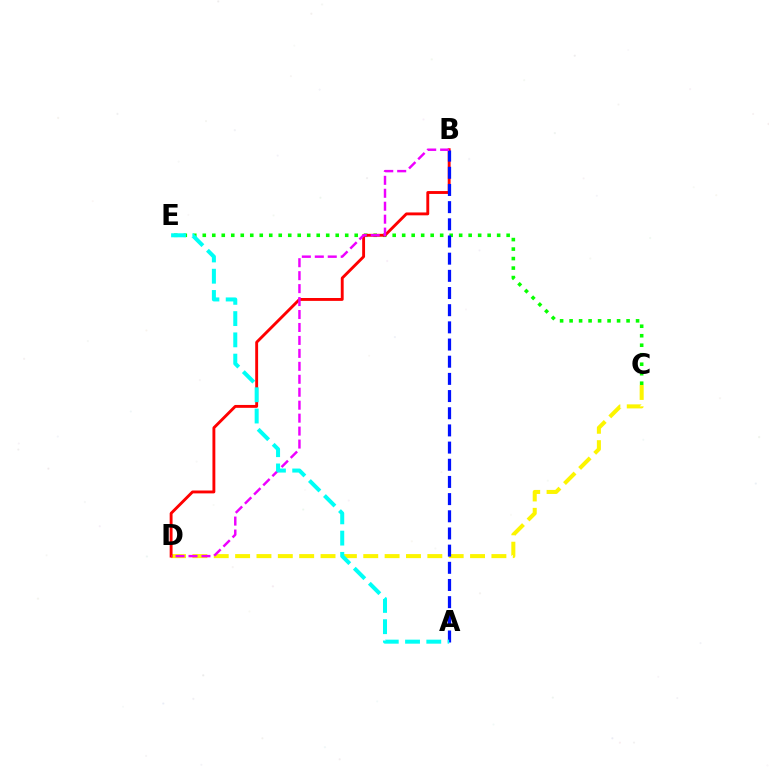{('C', 'D'): [{'color': '#fcf500', 'line_style': 'dashed', 'thickness': 2.9}], ('C', 'E'): [{'color': '#08ff00', 'line_style': 'dotted', 'thickness': 2.58}], ('B', 'D'): [{'color': '#ff0000', 'line_style': 'solid', 'thickness': 2.07}, {'color': '#ee00ff', 'line_style': 'dashed', 'thickness': 1.76}], ('A', 'B'): [{'color': '#0010ff', 'line_style': 'dashed', 'thickness': 2.33}], ('A', 'E'): [{'color': '#00fff6', 'line_style': 'dashed', 'thickness': 2.89}]}